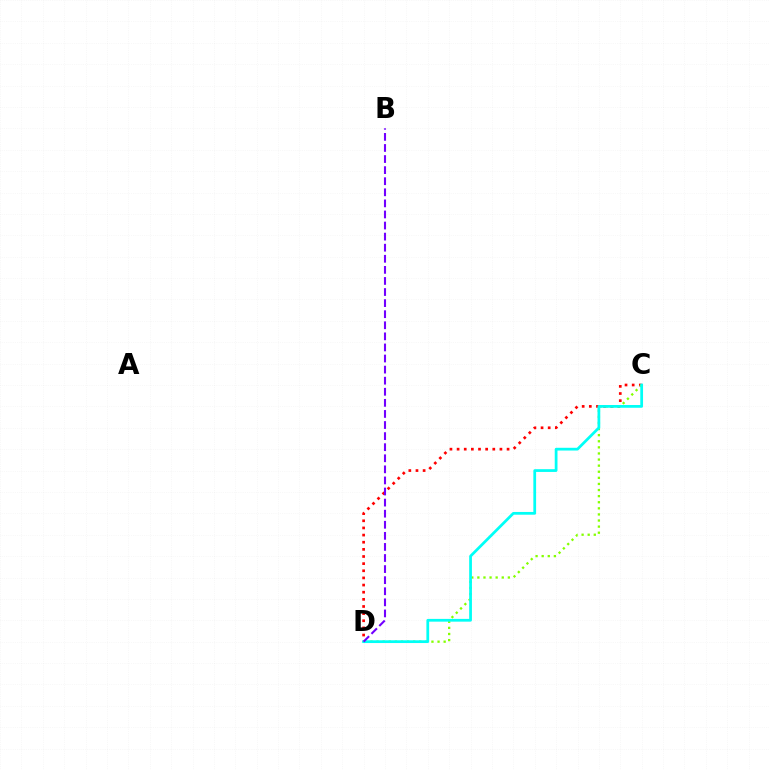{('C', 'D'): [{'color': '#ff0000', 'line_style': 'dotted', 'thickness': 1.94}, {'color': '#84ff00', 'line_style': 'dotted', 'thickness': 1.66}, {'color': '#00fff6', 'line_style': 'solid', 'thickness': 1.98}], ('B', 'D'): [{'color': '#7200ff', 'line_style': 'dashed', 'thickness': 1.51}]}